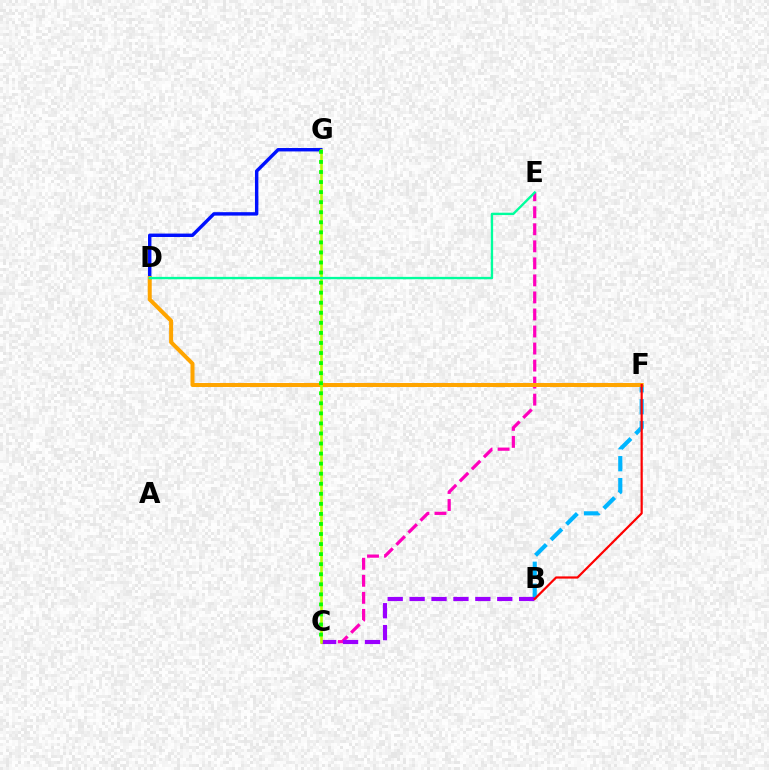{('D', 'G'): [{'color': '#0010ff', 'line_style': 'solid', 'thickness': 2.46}], ('B', 'F'): [{'color': '#00b5ff', 'line_style': 'dashed', 'thickness': 2.98}, {'color': '#ff0000', 'line_style': 'solid', 'thickness': 1.59}], ('C', 'E'): [{'color': '#ff00bd', 'line_style': 'dashed', 'thickness': 2.31}], ('B', 'C'): [{'color': '#9b00ff', 'line_style': 'dashed', 'thickness': 2.98}], ('D', 'F'): [{'color': '#ffa500', 'line_style': 'solid', 'thickness': 2.89}], ('C', 'G'): [{'color': '#b3ff00', 'line_style': 'solid', 'thickness': 1.89}, {'color': '#08ff00', 'line_style': 'dotted', 'thickness': 2.73}], ('D', 'E'): [{'color': '#00ff9d', 'line_style': 'solid', 'thickness': 1.71}]}